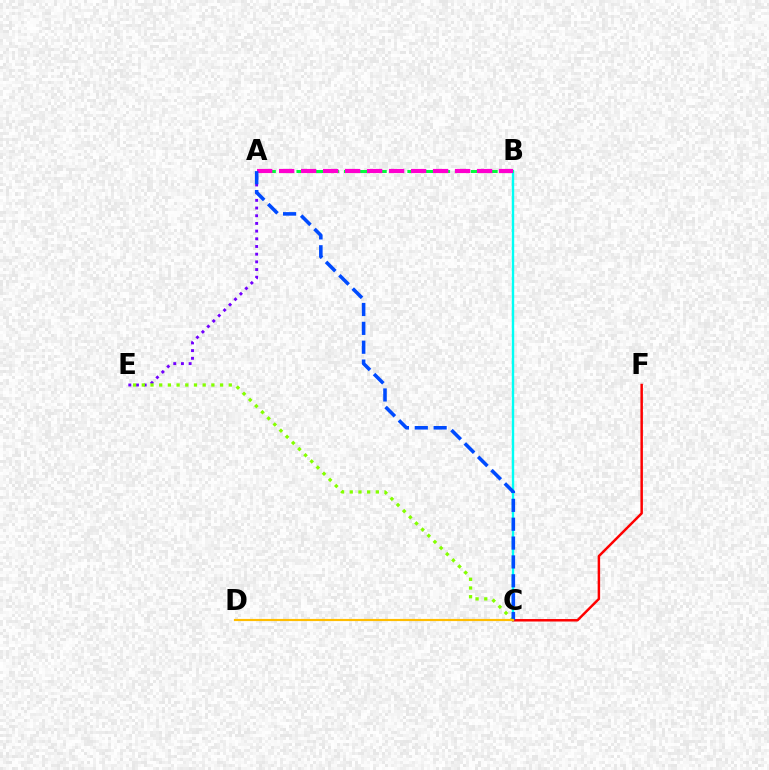{('A', 'E'): [{'color': '#7200ff', 'line_style': 'dotted', 'thickness': 2.09}], ('B', 'C'): [{'color': '#00fff6', 'line_style': 'solid', 'thickness': 1.72}], ('C', 'F'): [{'color': '#ff0000', 'line_style': 'solid', 'thickness': 1.78}], ('A', 'B'): [{'color': '#00ff39', 'line_style': 'dashed', 'thickness': 2.15}, {'color': '#ff00cf', 'line_style': 'dashed', 'thickness': 2.99}], ('C', 'E'): [{'color': '#84ff00', 'line_style': 'dotted', 'thickness': 2.36}], ('A', 'C'): [{'color': '#004bff', 'line_style': 'dashed', 'thickness': 2.56}], ('C', 'D'): [{'color': '#ffbd00', 'line_style': 'solid', 'thickness': 1.56}]}